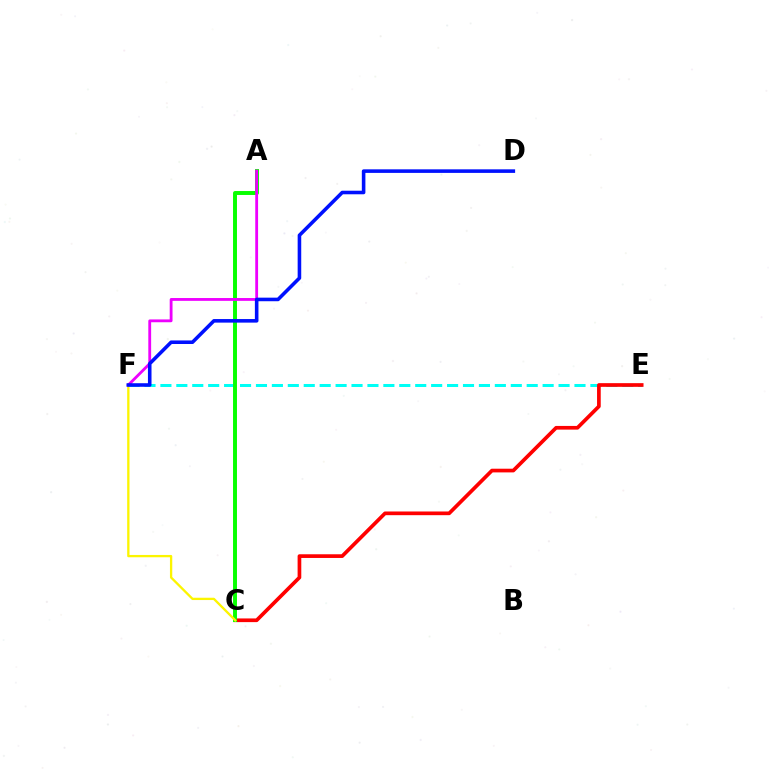{('E', 'F'): [{'color': '#00fff6', 'line_style': 'dashed', 'thickness': 2.16}], ('C', 'E'): [{'color': '#ff0000', 'line_style': 'solid', 'thickness': 2.66}], ('A', 'C'): [{'color': '#08ff00', 'line_style': 'solid', 'thickness': 2.83}], ('C', 'F'): [{'color': '#fcf500', 'line_style': 'solid', 'thickness': 1.66}], ('A', 'F'): [{'color': '#ee00ff', 'line_style': 'solid', 'thickness': 2.03}], ('D', 'F'): [{'color': '#0010ff', 'line_style': 'solid', 'thickness': 2.57}]}